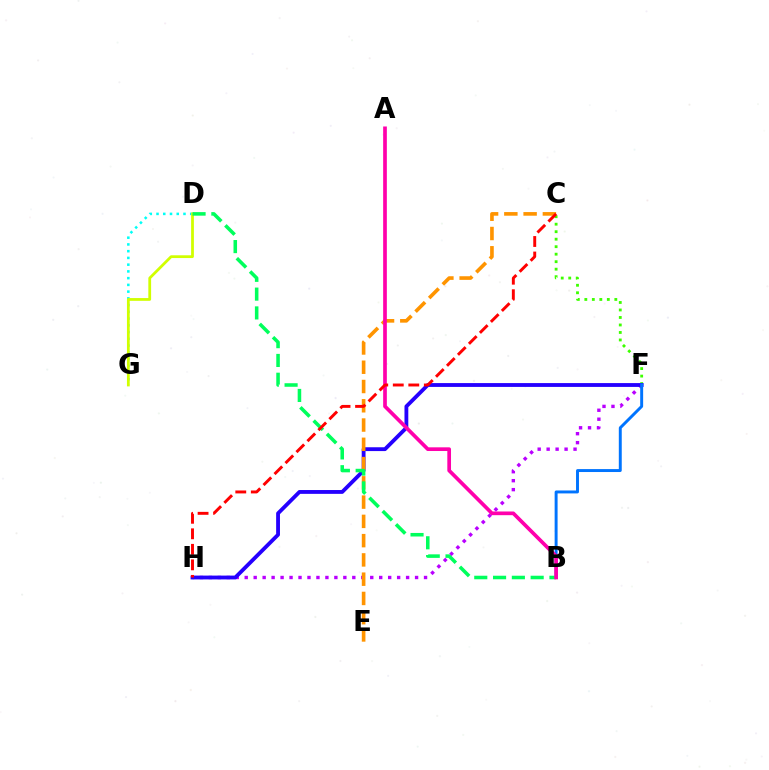{('F', 'H'): [{'color': '#b900ff', 'line_style': 'dotted', 'thickness': 2.44}, {'color': '#2500ff', 'line_style': 'solid', 'thickness': 2.75}], ('C', 'F'): [{'color': '#3dff00', 'line_style': 'dotted', 'thickness': 2.04}], ('D', 'G'): [{'color': '#00fff6', 'line_style': 'dotted', 'thickness': 1.83}, {'color': '#d1ff00', 'line_style': 'solid', 'thickness': 1.99}], ('B', 'F'): [{'color': '#0074ff', 'line_style': 'solid', 'thickness': 2.12}], ('C', 'E'): [{'color': '#ff9400', 'line_style': 'dashed', 'thickness': 2.62}], ('B', 'D'): [{'color': '#00ff5c', 'line_style': 'dashed', 'thickness': 2.55}], ('A', 'B'): [{'color': '#ff00ac', 'line_style': 'solid', 'thickness': 2.66}], ('C', 'H'): [{'color': '#ff0000', 'line_style': 'dashed', 'thickness': 2.11}]}